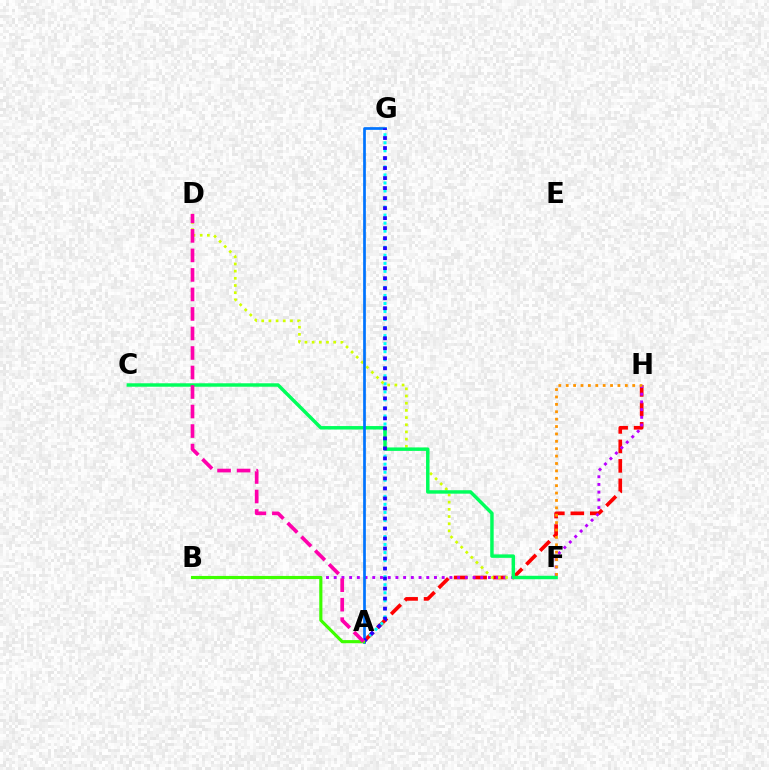{('A', 'H'): [{'color': '#ff0000', 'line_style': 'dashed', 'thickness': 2.65}], ('B', 'H'): [{'color': '#b900ff', 'line_style': 'dotted', 'thickness': 2.1}], ('A', 'G'): [{'color': '#00fff6', 'line_style': 'dotted', 'thickness': 2.18}, {'color': '#0074ff', 'line_style': 'solid', 'thickness': 1.96}, {'color': '#2500ff', 'line_style': 'dotted', 'thickness': 2.72}], ('D', 'F'): [{'color': '#d1ff00', 'line_style': 'dotted', 'thickness': 1.95}], ('C', 'F'): [{'color': '#00ff5c', 'line_style': 'solid', 'thickness': 2.48}], ('A', 'B'): [{'color': '#3dff00', 'line_style': 'solid', 'thickness': 2.26}], ('F', 'H'): [{'color': '#ff9400', 'line_style': 'dotted', 'thickness': 2.01}], ('A', 'D'): [{'color': '#ff00ac', 'line_style': 'dashed', 'thickness': 2.65}]}